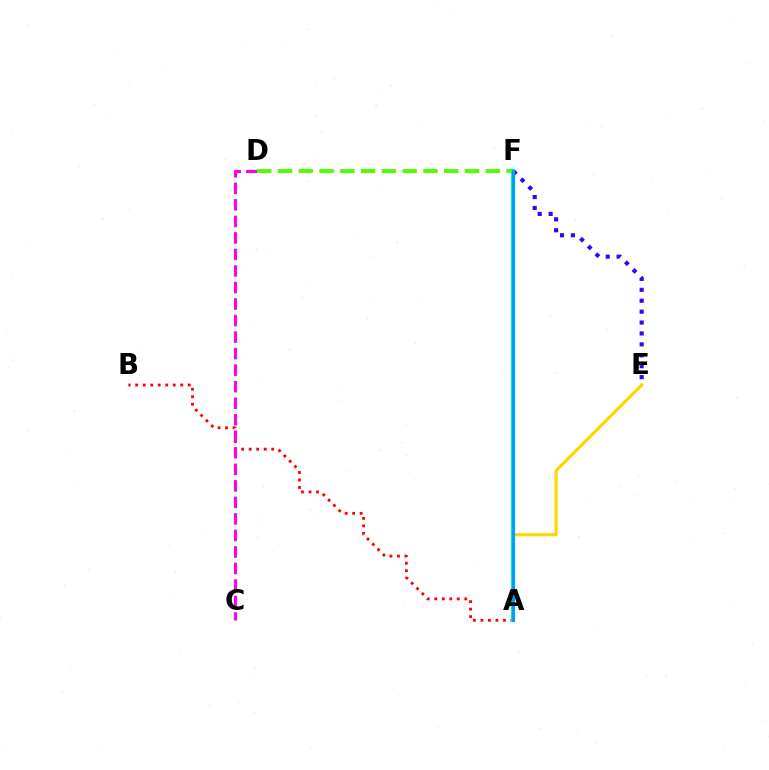{('A', 'B'): [{'color': '#ff0000', 'line_style': 'dotted', 'thickness': 2.04}], ('E', 'F'): [{'color': '#3700ff', 'line_style': 'dotted', 'thickness': 2.97}], ('A', 'E'): [{'color': '#ffd500', 'line_style': 'solid', 'thickness': 2.27}], ('C', 'D'): [{'color': '#ff00ed', 'line_style': 'dashed', 'thickness': 2.25}], ('D', 'F'): [{'color': '#4fff00', 'line_style': 'dashed', 'thickness': 2.82}], ('A', 'F'): [{'color': '#00ff86', 'line_style': 'solid', 'thickness': 2.91}, {'color': '#009eff', 'line_style': 'solid', 'thickness': 2.26}]}